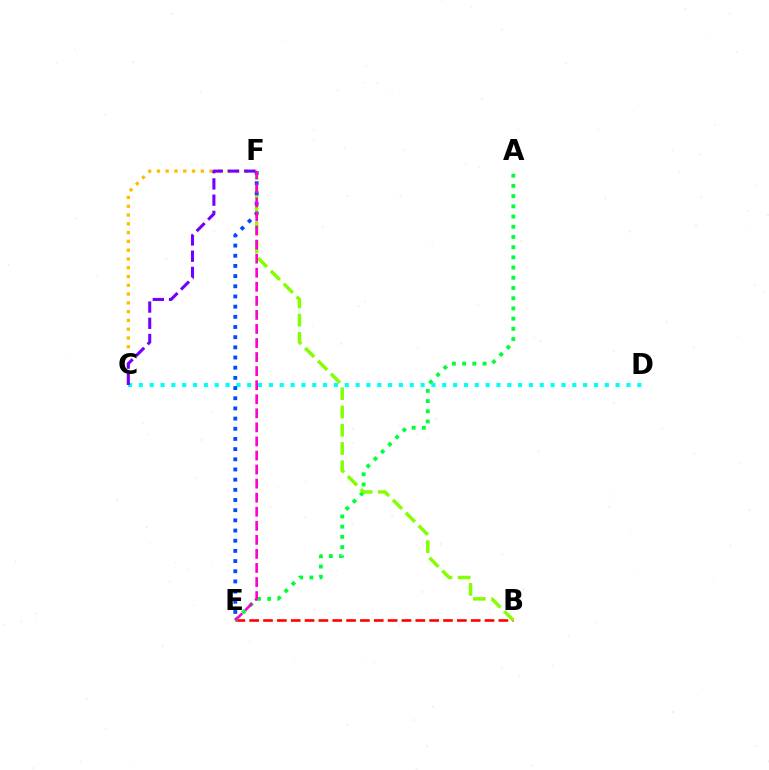{('C', 'F'): [{'color': '#ffbd00', 'line_style': 'dotted', 'thickness': 2.39}, {'color': '#7200ff', 'line_style': 'dashed', 'thickness': 2.2}], ('B', 'E'): [{'color': '#ff0000', 'line_style': 'dashed', 'thickness': 1.88}], ('A', 'E'): [{'color': '#00ff39', 'line_style': 'dotted', 'thickness': 2.77}], ('C', 'D'): [{'color': '#00fff6', 'line_style': 'dotted', 'thickness': 2.94}], ('B', 'F'): [{'color': '#84ff00', 'line_style': 'dashed', 'thickness': 2.48}], ('E', 'F'): [{'color': '#004bff', 'line_style': 'dotted', 'thickness': 2.77}, {'color': '#ff00cf', 'line_style': 'dashed', 'thickness': 1.91}]}